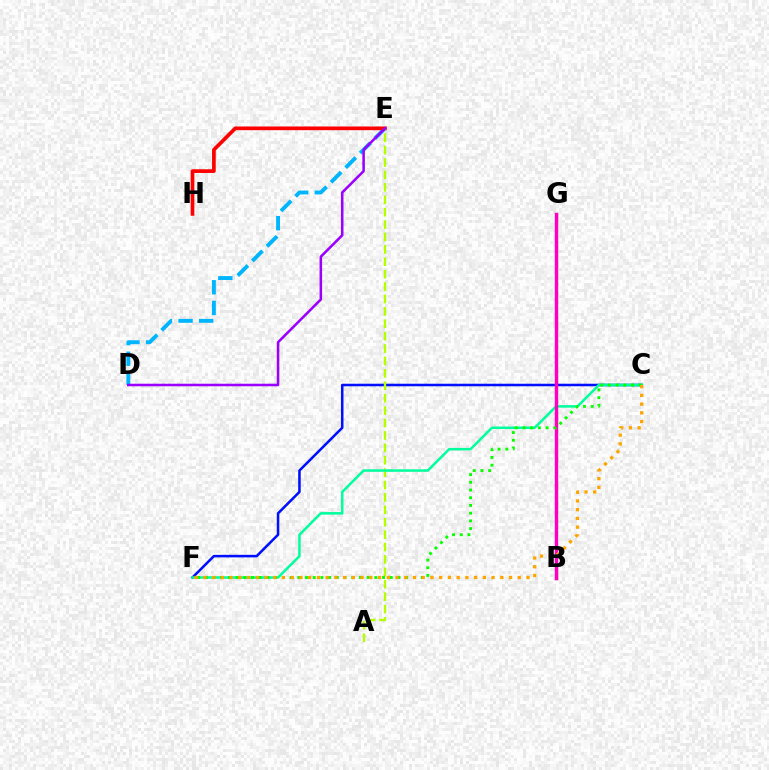{('D', 'E'): [{'color': '#00b5ff', 'line_style': 'dashed', 'thickness': 2.8}, {'color': '#9b00ff', 'line_style': 'solid', 'thickness': 1.83}], ('C', 'F'): [{'color': '#0010ff', 'line_style': 'solid', 'thickness': 1.83}, {'color': '#00ff9d', 'line_style': 'solid', 'thickness': 1.81}, {'color': '#08ff00', 'line_style': 'dotted', 'thickness': 2.09}, {'color': '#ffa500', 'line_style': 'dotted', 'thickness': 2.37}], ('E', 'H'): [{'color': '#ff0000', 'line_style': 'solid', 'thickness': 2.66}], ('A', 'E'): [{'color': '#b3ff00', 'line_style': 'dashed', 'thickness': 1.68}], ('B', 'G'): [{'color': '#ff00bd', 'line_style': 'solid', 'thickness': 2.46}]}